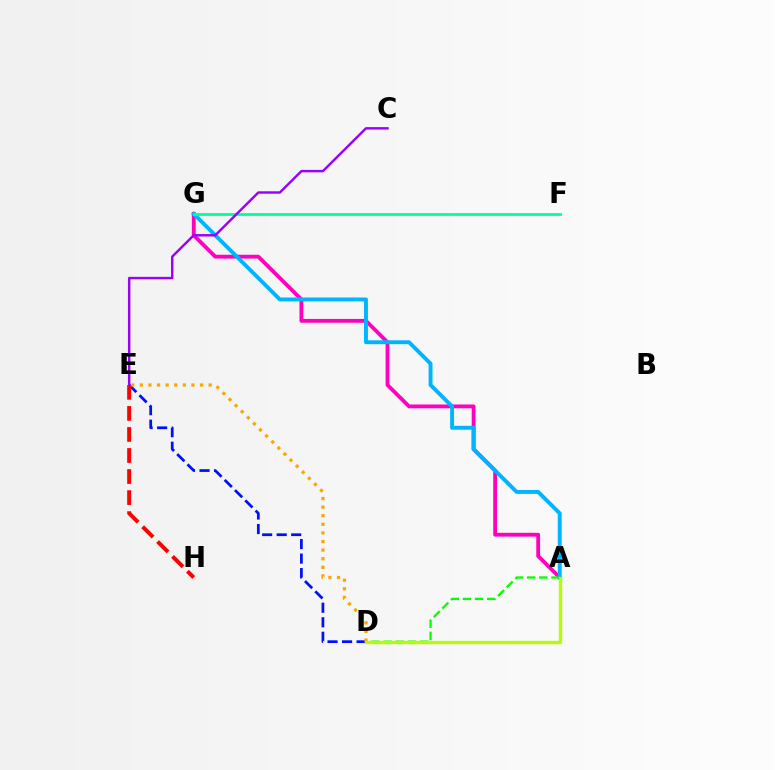{('A', 'G'): [{'color': '#ff00bd', 'line_style': 'solid', 'thickness': 2.75}, {'color': '#00b5ff', 'line_style': 'solid', 'thickness': 2.81}], ('A', 'D'): [{'color': '#08ff00', 'line_style': 'dashed', 'thickness': 1.65}, {'color': '#b3ff00', 'line_style': 'solid', 'thickness': 2.41}], ('D', 'E'): [{'color': '#0010ff', 'line_style': 'dashed', 'thickness': 1.97}, {'color': '#ffa500', 'line_style': 'dotted', 'thickness': 2.34}], ('F', 'G'): [{'color': '#00ff9d', 'line_style': 'solid', 'thickness': 2.0}], ('C', 'E'): [{'color': '#9b00ff', 'line_style': 'solid', 'thickness': 1.75}], ('E', 'H'): [{'color': '#ff0000', 'line_style': 'dashed', 'thickness': 2.86}]}